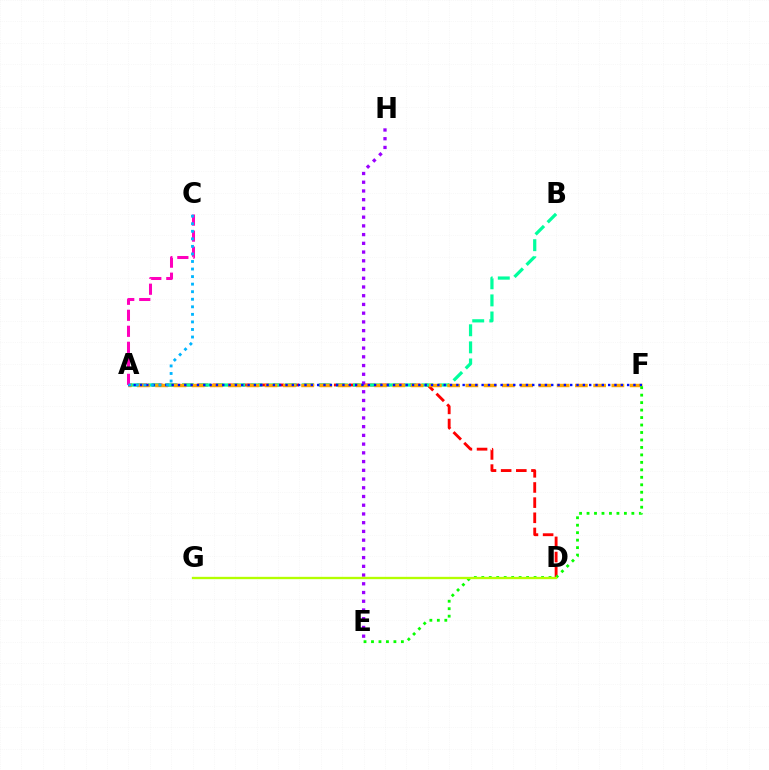{('A', 'D'): [{'color': '#ff0000', 'line_style': 'dashed', 'thickness': 2.06}], ('A', 'B'): [{'color': '#00ff9d', 'line_style': 'dashed', 'thickness': 2.32}], ('A', 'F'): [{'color': '#ffa500', 'line_style': 'dashed', 'thickness': 2.48}, {'color': '#0010ff', 'line_style': 'dotted', 'thickness': 1.72}], ('E', 'H'): [{'color': '#9b00ff', 'line_style': 'dotted', 'thickness': 2.37}], ('A', 'C'): [{'color': '#ff00bd', 'line_style': 'dashed', 'thickness': 2.18}, {'color': '#00b5ff', 'line_style': 'dotted', 'thickness': 2.05}], ('E', 'F'): [{'color': '#08ff00', 'line_style': 'dotted', 'thickness': 2.03}], ('D', 'G'): [{'color': '#b3ff00', 'line_style': 'solid', 'thickness': 1.68}]}